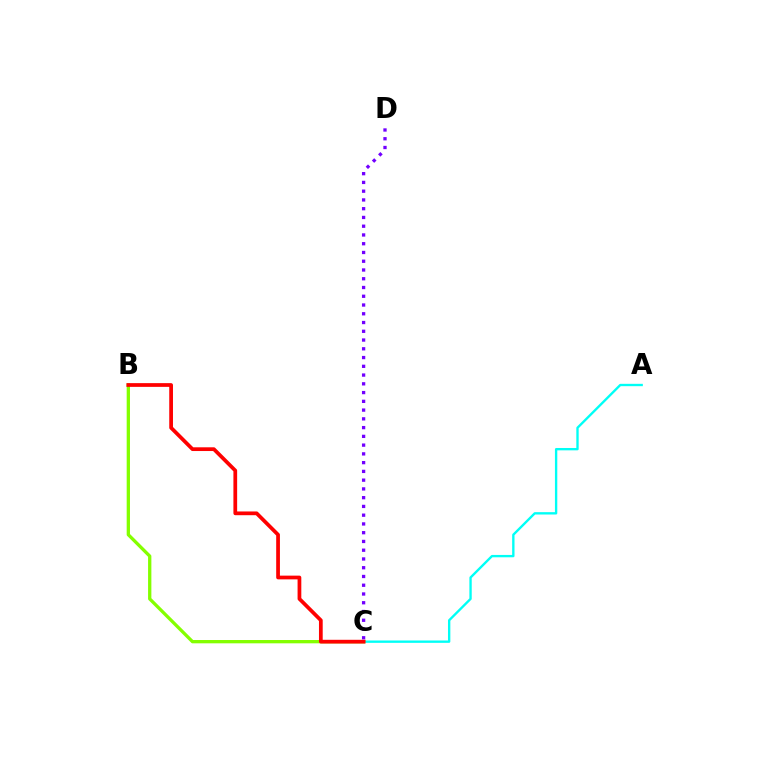{('C', 'D'): [{'color': '#7200ff', 'line_style': 'dotted', 'thickness': 2.38}], ('A', 'C'): [{'color': '#00fff6', 'line_style': 'solid', 'thickness': 1.69}], ('B', 'C'): [{'color': '#84ff00', 'line_style': 'solid', 'thickness': 2.38}, {'color': '#ff0000', 'line_style': 'solid', 'thickness': 2.69}]}